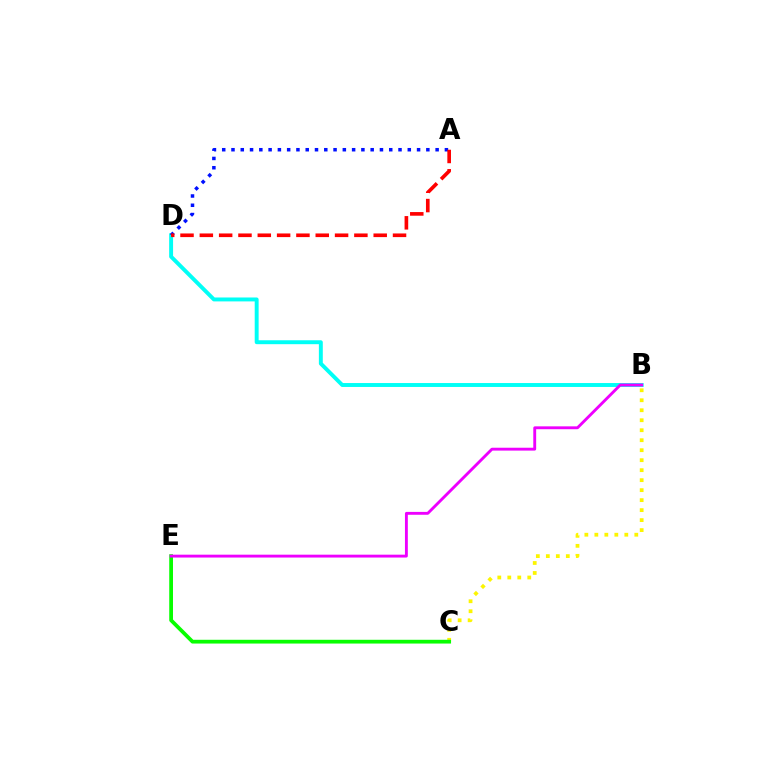{('B', 'D'): [{'color': '#00fff6', 'line_style': 'solid', 'thickness': 2.82}], ('B', 'C'): [{'color': '#fcf500', 'line_style': 'dotted', 'thickness': 2.71}], ('C', 'E'): [{'color': '#08ff00', 'line_style': 'solid', 'thickness': 2.71}], ('A', 'D'): [{'color': '#0010ff', 'line_style': 'dotted', 'thickness': 2.52}, {'color': '#ff0000', 'line_style': 'dashed', 'thickness': 2.62}], ('B', 'E'): [{'color': '#ee00ff', 'line_style': 'solid', 'thickness': 2.07}]}